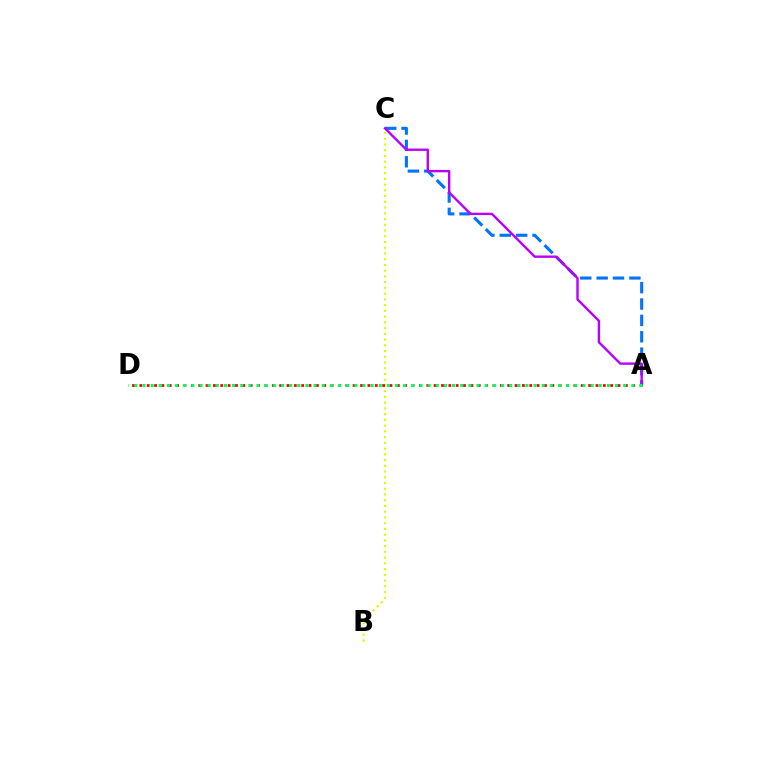{('B', 'C'): [{'color': '#d1ff00', 'line_style': 'dotted', 'thickness': 1.56}], ('A', 'C'): [{'color': '#0074ff', 'line_style': 'dashed', 'thickness': 2.22}, {'color': '#b900ff', 'line_style': 'solid', 'thickness': 1.71}], ('A', 'D'): [{'color': '#ff0000', 'line_style': 'dotted', 'thickness': 2.0}, {'color': '#00ff5c', 'line_style': 'dotted', 'thickness': 2.21}]}